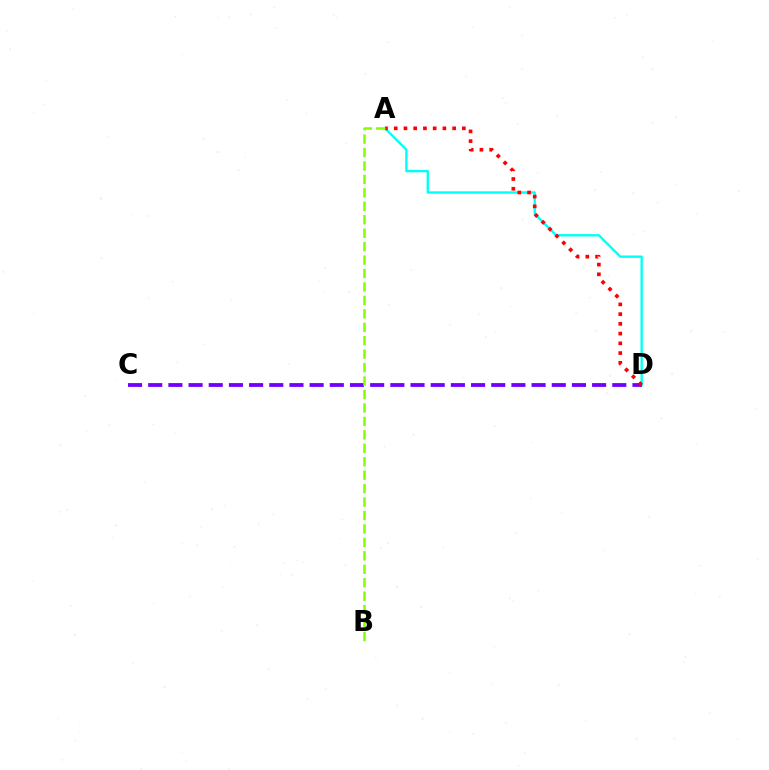{('A', 'D'): [{'color': '#00fff6', 'line_style': 'solid', 'thickness': 1.69}, {'color': '#ff0000', 'line_style': 'dotted', 'thickness': 2.65}], ('C', 'D'): [{'color': '#7200ff', 'line_style': 'dashed', 'thickness': 2.74}], ('A', 'B'): [{'color': '#84ff00', 'line_style': 'dashed', 'thickness': 1.83}]}